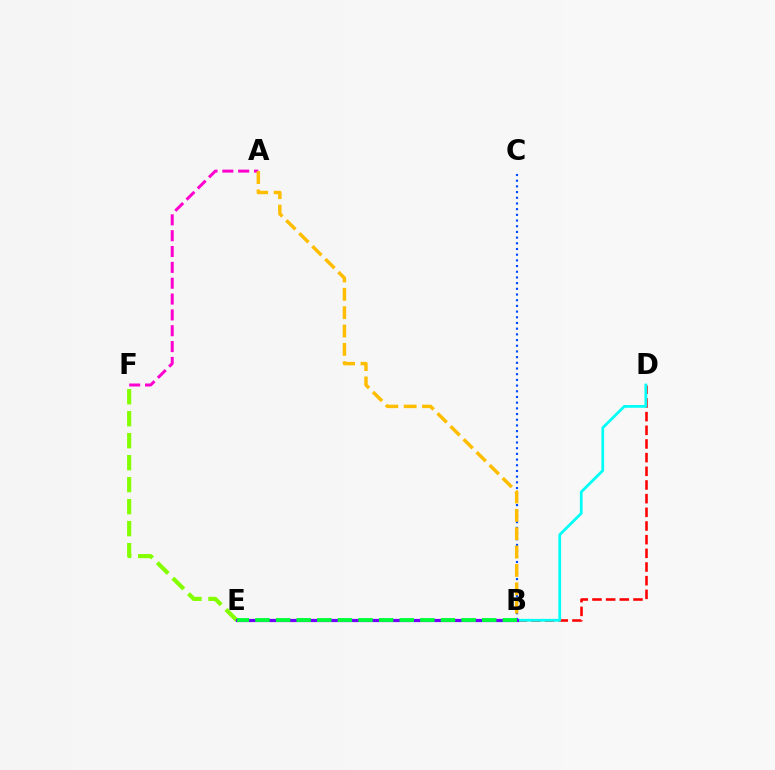{('B', 'D'): [{'color': '#ff0000', 'line_style': 'dashed', 'thickness': 1.86}, {'color': '#00fff6', 'line_style': 'solid', 'thickness': 1.98}], ('B', 'C'): [{'color': '#004bff', 'line_style': 'dotted', 'thickness': 1.55}], ('E', 'F'): [{'color': '#84ff00', 'line_style': 'dashed', 'thickness': 2.99}], ('A', 'F'): [{'color': '#ff00cf', 'line_style': 'dashed', 'thickness': 2.15}], ('A', 'B'): [{'color': '#ffbd00', 'line_style': 'dashed', 'thickness': 2.49}], ('B', 'E'): [{'color': '#7200ff', 'line_style': 'solid', 'thickness': 2.3}, {'color': '#00ff39', 'line_style': 'dashed', 'thickness': 2.8}]}